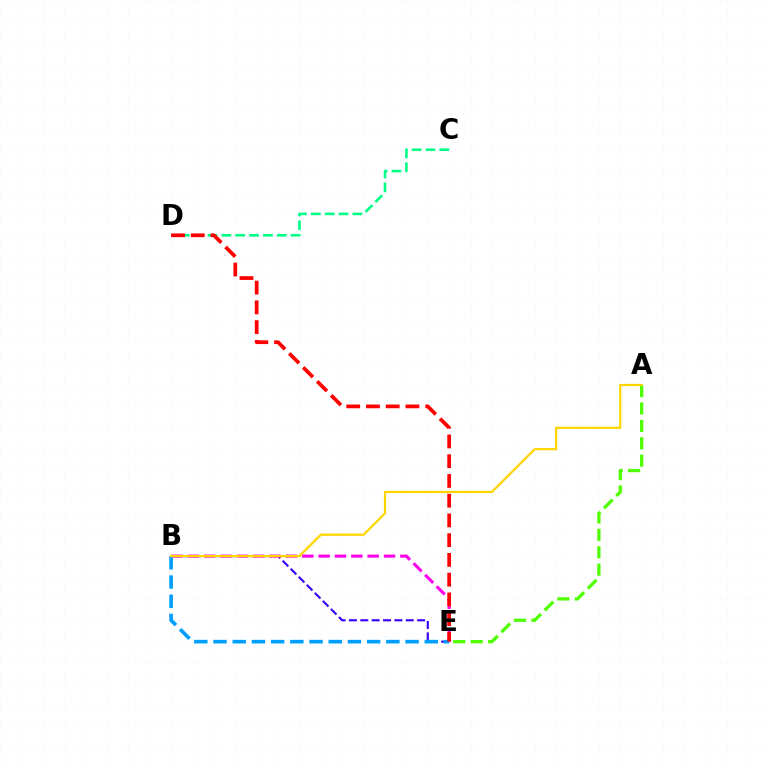{('B', 'E'): [{'color': '#3700ff', 'line_style': 'dashed', 'thickness': 1.54}, {'color': '#ff00ed', 'line_style': 'dashed', 'thickness': 2.22}, {'color': '#009eff', 'line_style': 'dashed', 'thickness': 2.61}], ('A', 'E'): [{'color': '#4fff00', 'line_style': 'dashed', 'thickness': 2.36}], ('A', 'B'): [{'color': '#ffd500', 'line_style': 'solid', 'thickness': 1.61}], ('C', 'D'): [{'color': '#00ff86', 'line_style': 'dashed', 'thickness': 1.88}], ('D', 'E'): [{'color': '#ff0000', 'line_style': 'dashed', 'thickness': 2.68}]}